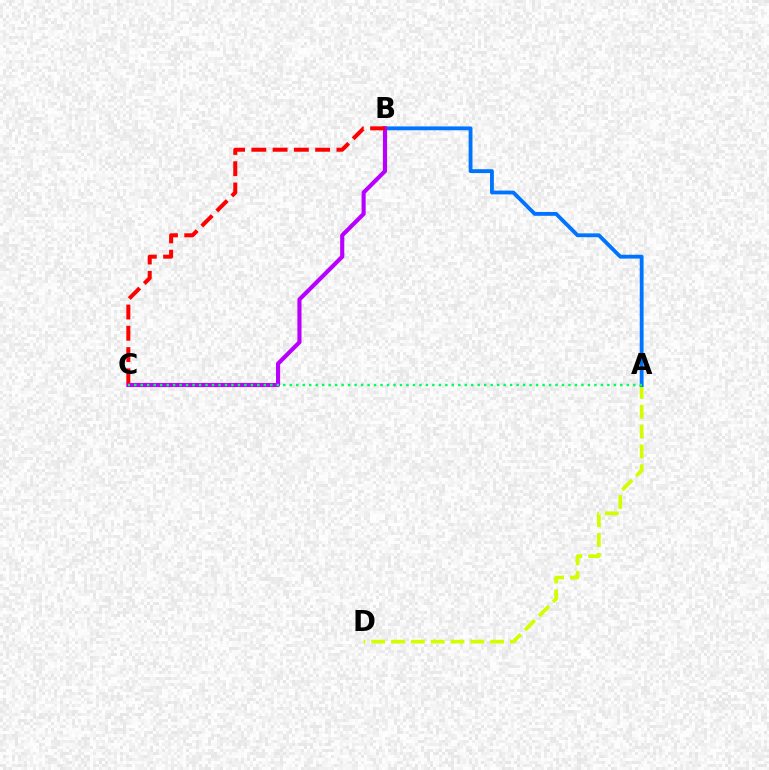{('A', 'D'): [{'color': '#d1ff00', 'line_style': 'dashed', 'thickness': 2.69}], ('A', 'B'): [{'color': '#0074ff', 'line_style': 'solid', 'thickness': 2.76}], ('B', 'C'): [{'color': '#b900ff', 'line_style': 'solid', 'thickness': 2.97}, {'color': '#ff0000', 'line_style': 'dashed', 'thickness': 2.89}], ('A', 'C'): [{'color': '#00ff5c', 'line_style': 'dotted', 'thickness': 1.76}]}